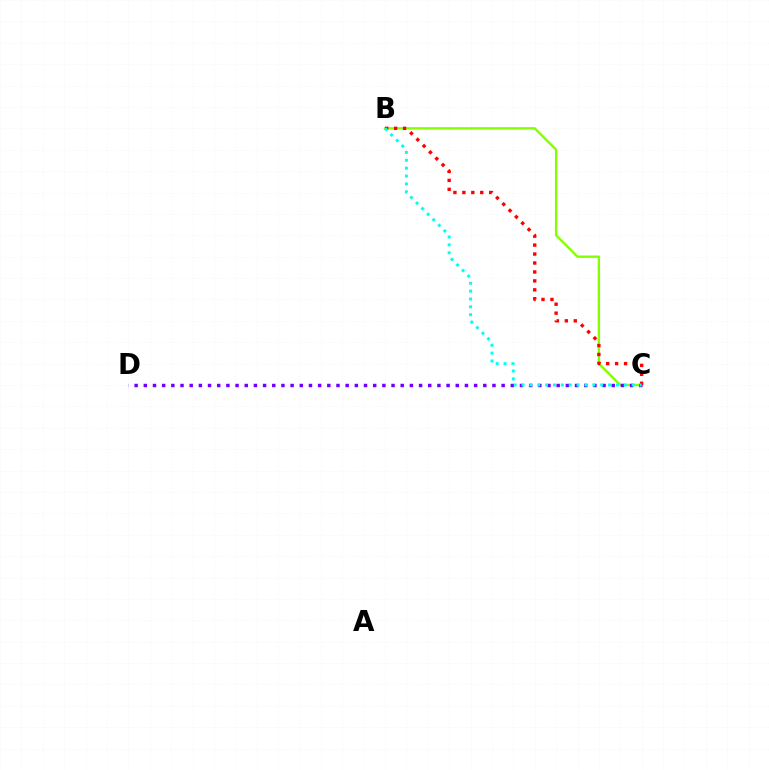{('B', 'C'): [{'color': '#84ff00', 'line_style': 'solid', 'thickness': 1.7}, {'color': '#ff0000', 'line_style': 'dotted', 'thickness': 2.43}, {'color': '#00fff6', 'line_style': 'dotted', 'thickness': 2.14}], ('C', 'D'): [{'color': '#7200ff', 'line_style': 'dotted', 'thickness': 2.49}]}